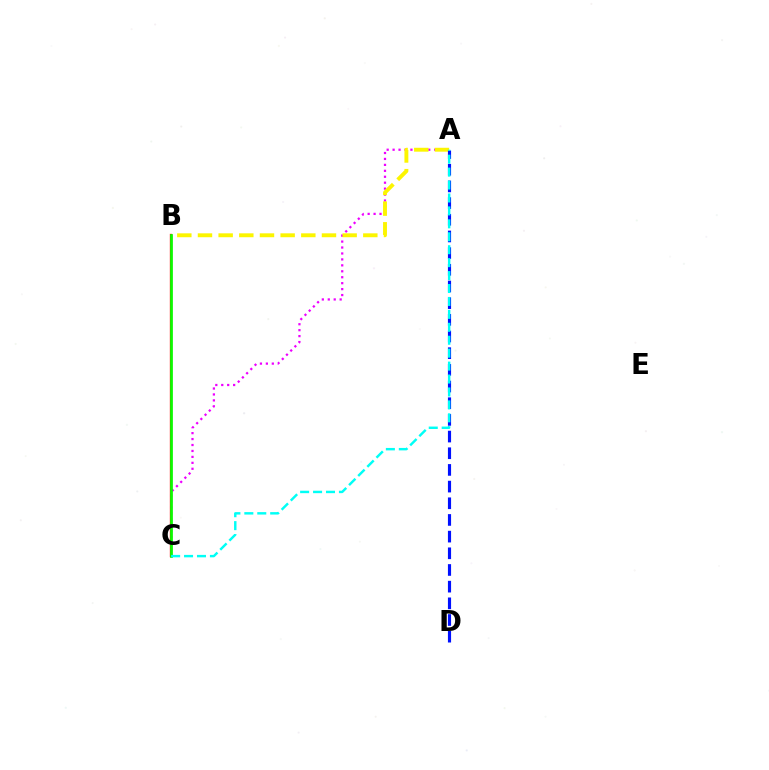{('A', 'C'): [{'color': '#ee00ff', 'line_style': 'dotted', 'thickness': 1.61}, {'color': '#00fff6', 'line_style': 'dashed', 'thickness': 1.76}], ('B', 'C'): [{'color': '#ff0000', 'line_style': 'solid', 'thickness': 1.66}, {'color': '#08ff00', 'line_style': 'solid', 'thickness': 1.95}], ('A', 'B'): [{'color': '#fcf500', 'line_style': 'dashed', 'thickness': 2.81}], ('A', 'D'): [{'color': '#0010ff', 'line_style': 'dashed', 'thickness': 2.27}]}